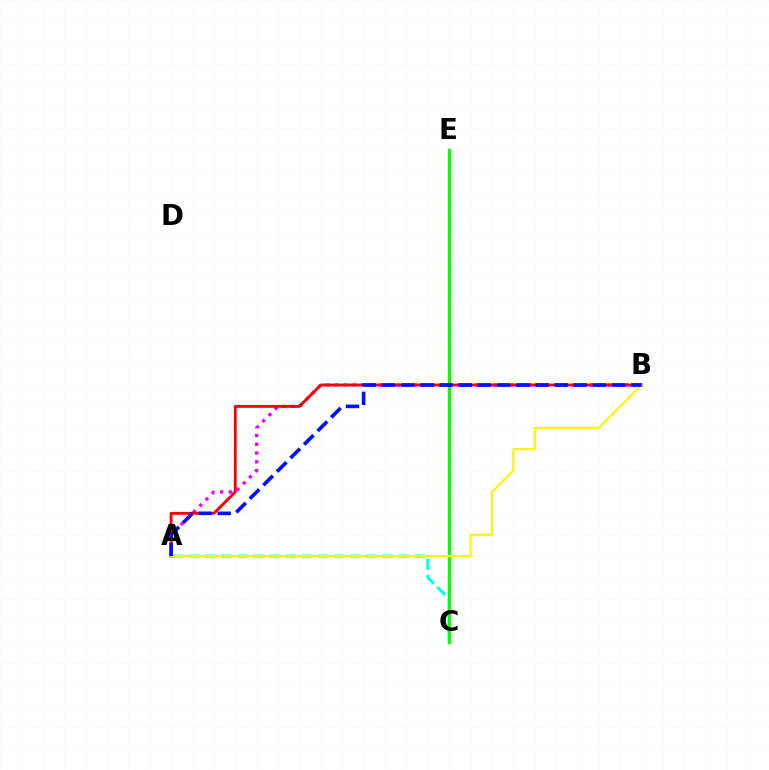{('A', 'C'): [{'color': '#00fff6', 'line_style': 'dashed', 'thickness': 2.19}], ('C', 'E'): [{'color': '#08ff00', 'line_style': 'solid', 'thickness': 2.43}], ('A', 'B'): [{'color': '#ee00ff', 'line_style': 'dotted', 'thickness': 2.39}, {'color': '#ff0000', 'line_style': 'solid', 'thickness': 2.08}, {'color': '#fcf500', 'line_style': 'solid', 'thickness': 1.57}, {'color': '#0010ff', 'line_style': 'dashed', 'thickness': 2.6}]}